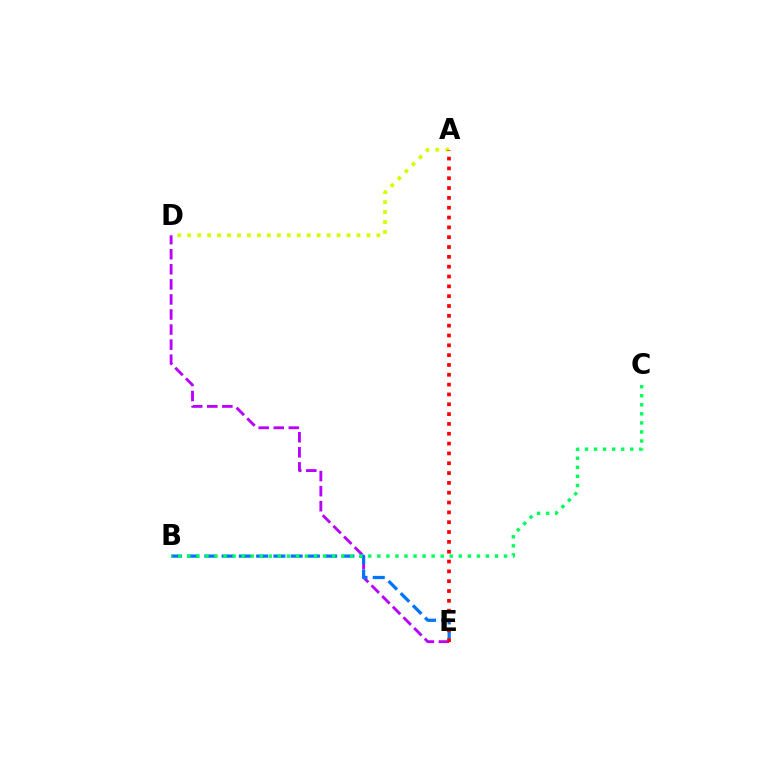{('D', 'E'): [{'color': '#b900ff', 'line_style': 'dashed', 'thickness': 2.05}], ('A', 'D'): [{'color': '#d1ff00', 'line_style': 'dotted', 'thickness': 2.7}], ('B', 'E'): [{'color': '#0074ff', 'line_style': 'dashed', 'thickness': 2.34}], ('A', 'E'): [{'color': '#ff0000', 'line_style': 'dotted', 'thickness': 2.67}], ('B', 'C'): [{'color': '#00ff5c', 'line_style': 'dotted', 'thickness': 2.46}]}